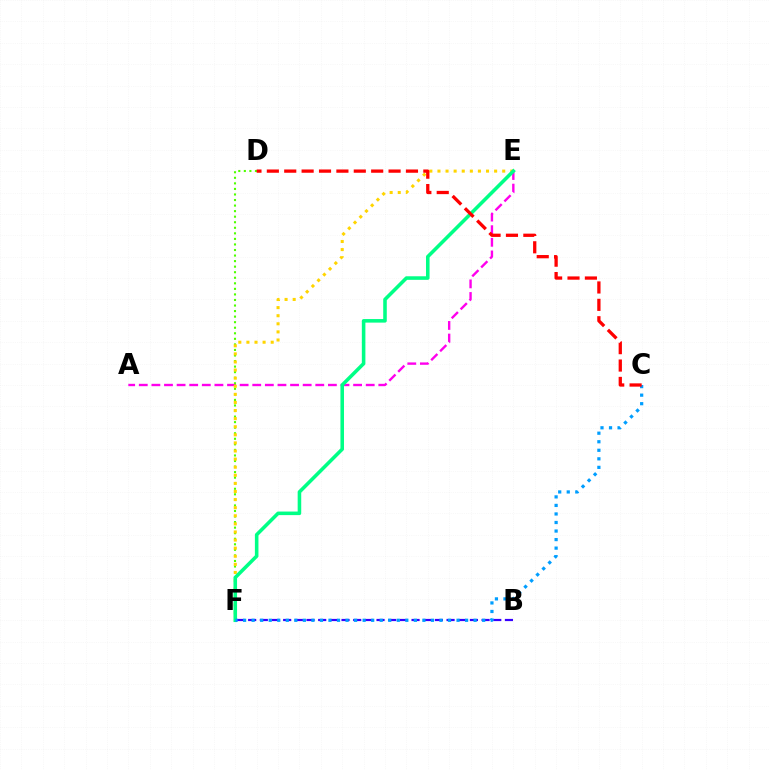{('A', 'E'): [{'color': '#ff00ed', 'line_style': 'dashed', 'thickness': 1.71}], ('D', 'F'): [{'color': '#4fff00', 'line_style': 'dotted', 'thickness': 1.51}], ('E', 'F'): [{'color': '#ffd500', 'line_style': 'dotted', 'thickness': 2.2}, {'color': '#00ff86', 'line_style': 'solid', 'thickness': 2.57}], ('B', 'F'): [{'color': '#3700ff', 'line_style': 'dashed', 'thickness': 1.59}], ('C', 'F'): [{'color': '#009eff', 'line_style': 'dotted', 'thickness': 2.32}], ('C', 'D'): [{'color': '#ff0000', 'line_style': 'dashed', 'thickness': 2.36}]}